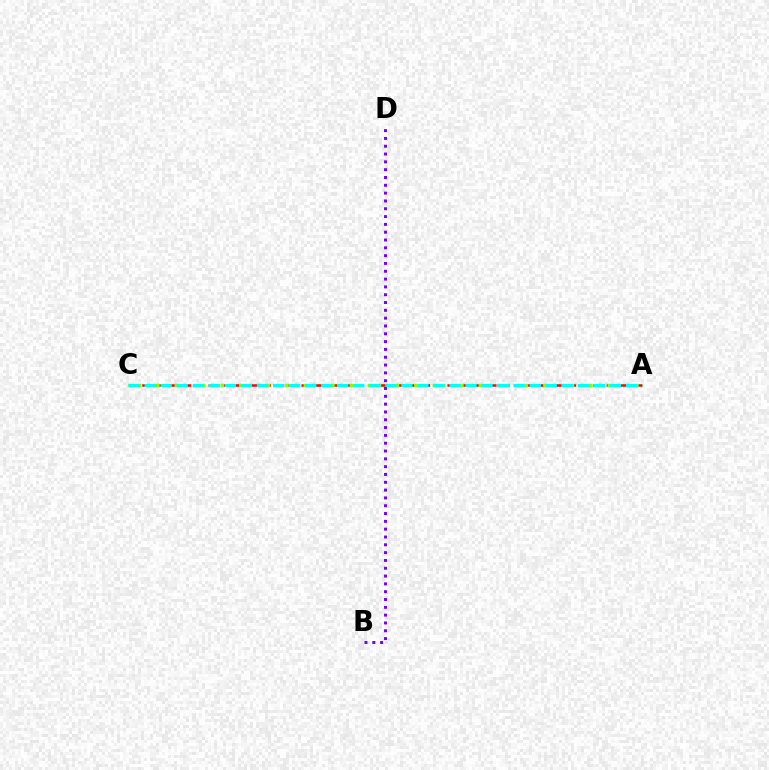{('A', 'C'): [{'color': '#ff0000', 'line_style': 'dashed', 'thickness': 1.8}, {'color': '#84ff00', 'line_style': 'dotted', 'thickness': 2.5}, {'color': '#00fff6', 'line_style': 'dashed', 'thickness': 2.18}], ('B', 'D'): [{'color': '#7200ff', 'line_style': 'dotted', 'thickness': 2.12}]}